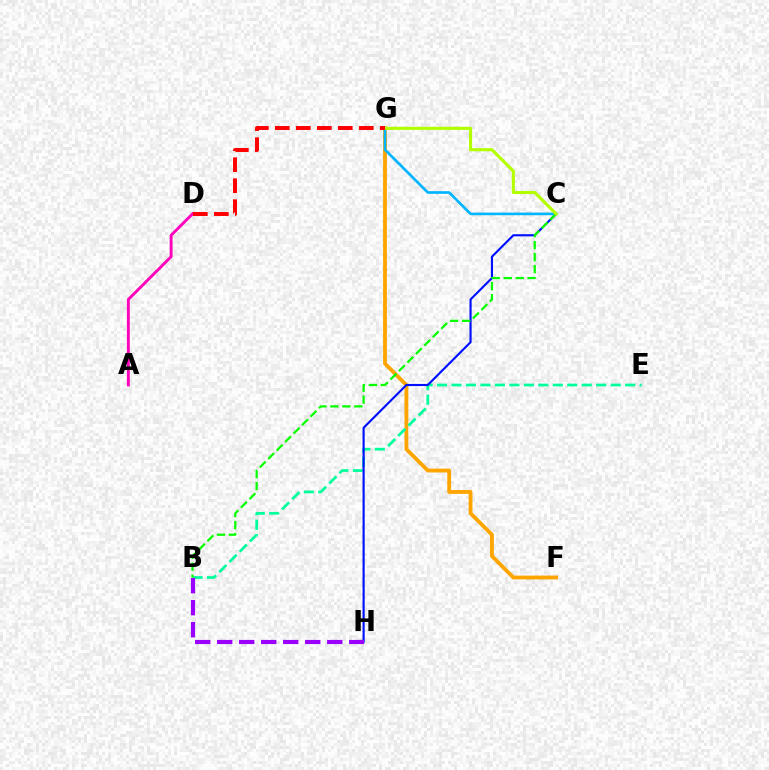{('F', 'G'): [{'color': '#ffa500', 'line_style': 'solid', 'thickness': 2.75}], ('A', 'D'): [{'color': '#ff00bd', 'line_style': 'solid', 'thickness': 2.08}], ('B', 'E'): [{'color': '#00ff9d', 'line_style': 'dashed', 'thickness': 1.97}], ('C', 'H'): [{'color': '#0010ff', 'line_style': 'solid', 'thickness': 1.55}], ('B', 'H'): [{'color': '#9b00ff', 'line_style': 'dashed', 'thickness': 2.99}], ('C', 'G'): [{'color': '#00b5ff', 'line_style': 'solid', 'thickness': 1.92}, {'color': '#b3ff00', 'line_style': 'solid', 'thickness': 2.24}], ('B', 'C'): [{'color': '#08ff00', 'line_style': 'dashed', 'thickness': 1.63}], ('D', 'G'): [{'color': '#ff0000', 'line_style': 'dashed', 'thickness': 2.85}]}